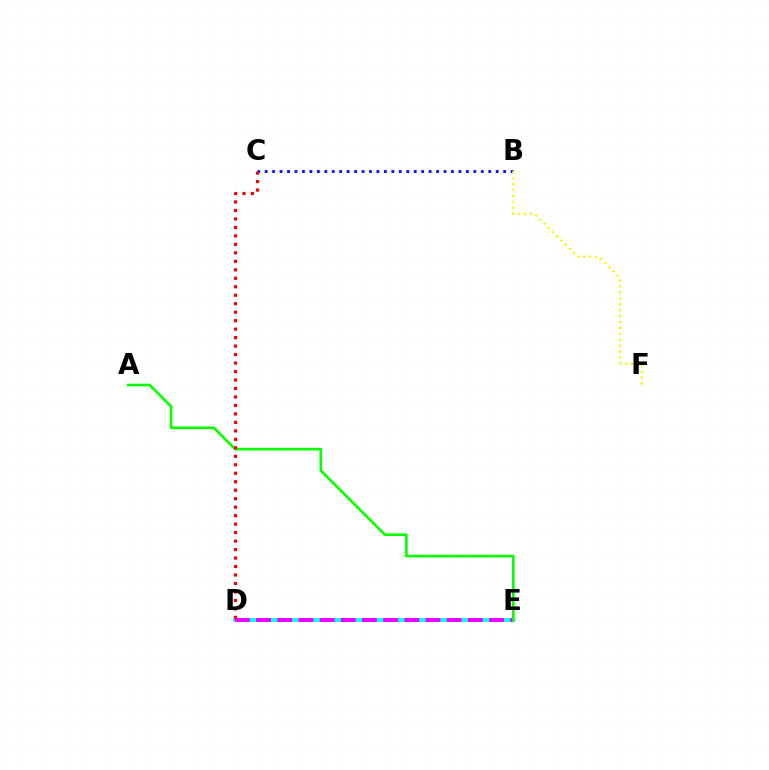{('D', 'E'): [{'color': '#00fff6', 'line_style': 'solid', 'thickness': 2.74}, {'color': '#ee00ff', 'line_style': 'dashed', 'thickness': 2.88}], ('B', 'C'): [{'color': '#0010ff', 'line_style': 'dotted', 'thickness': 2.02}], ('A', 'E'): [{'color': '#08ff00', 'line_style': 'solid', 'thickness': 1.9}], ('B', 'F'): [{'color': '#fcf500', 'line_style': 'dotted', 'thickness': 1.61}], ('C', 'D'): [{'color': '#ff0000', 'line_style': 'dotted', 'thickness': 2.3}]}